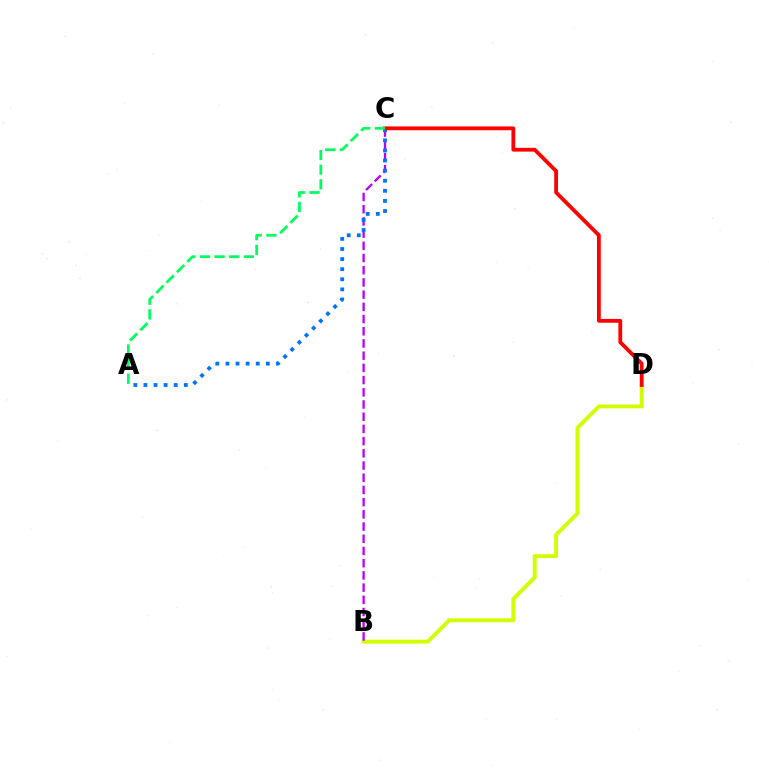{('B', 'D'): [{'color': '#d1ff00', 'line_style': 'solid', 'thickness': 2.81}], ('B', 'C'): [{'color': '#b900ff', 'line_style': 'dashed', 'thickness': 1.66}], ('A', 'C'): [{'color': '#0074ff', 'line_style': 'dotted', 'thickness': 2.74}, {'color': '#00ff5c', 'line_style': 'dashed', 'thickness': 1.99}], ('C', 'D'): [{'color': '#ff0000', 'line_style': 'solid', 'thickness': 2.74}]}